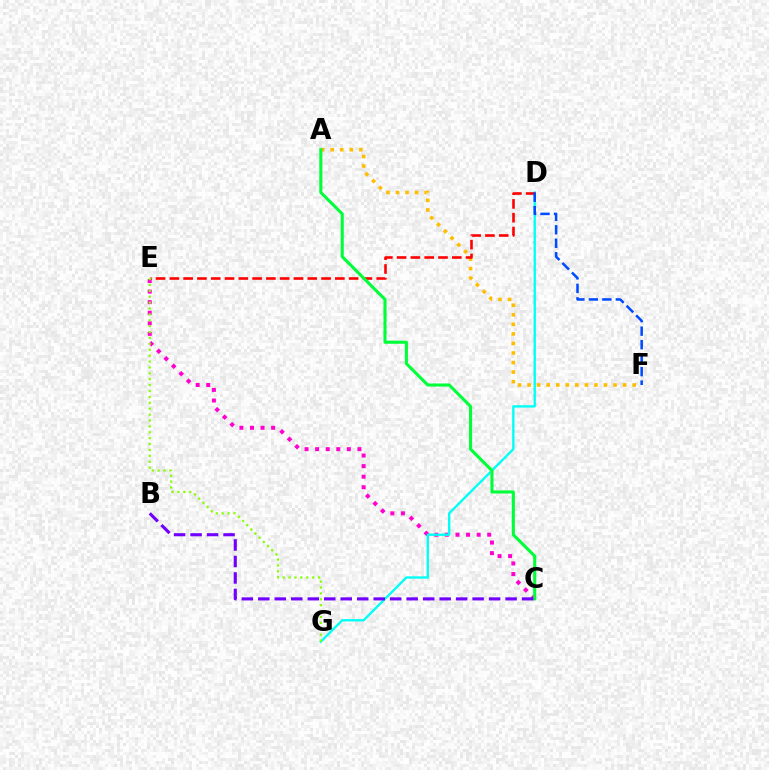{('A', 'F'): [{'color': '#ffbd00', 'line_style': 'dotted', 'thickness': 2.6}], ('C', 'E'): [{'color': '#ff00cf', 'line_style': 'dotted', 'thickness': 2.87}], ('D', 'G'): [{'color': '#00fff6', 'line_style': 'solid', 'thickness': 1.69}], ('D', 'E'): [{'color': '#ff0000', 'line_style': 'dashed', 'thickness': 1.87}], ('D', 'F'): [{'color': '#004bff', 'line_style': 'dashed', 'thickness': 1.83}], ('A', 'C'): [{'color': '#00ff39', 'line_style': 'solid', 'thickness': 2.22}], ('B', 'C'): [{'color': '#7200ff', 'line_style': 'dashed', 'thickness': 2.24}], ('E', 'G'): [{'color': '#84ff00', 'line_style': 'dotted', 'thickness': 1.6}]}